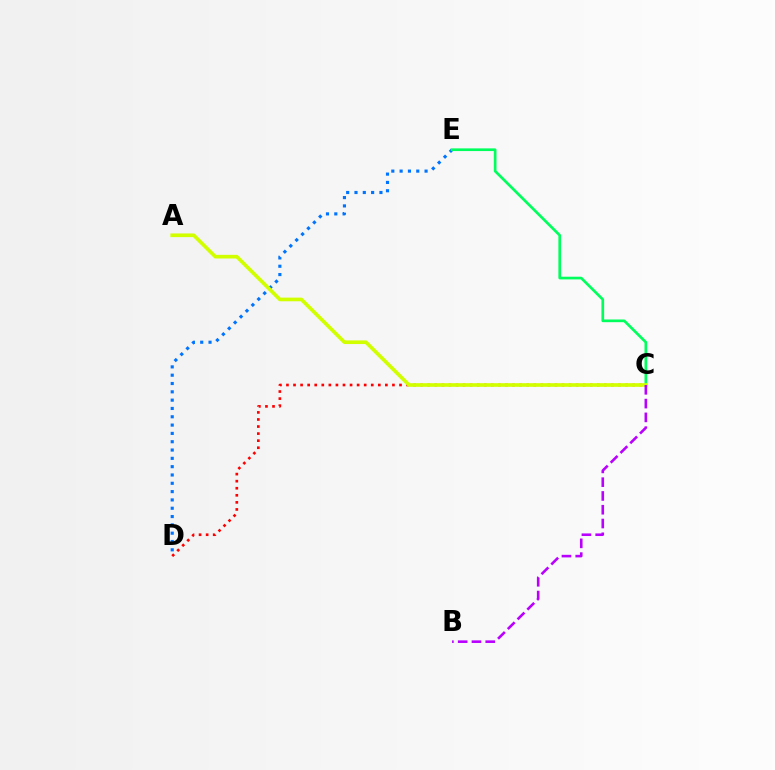{('D', 'E'): [{'color': '#0074ff', 'line_style': 'dotted', 'thickness': 2.26}], ('C', 'E'): [{'color': '#00ff5c', 'line_style': 'solid', 'thickness': 1.94}], ('C', 'D'): [{'color': '#ff0000', 'line_style': 'dotted', 'thickness': 1.92}], ('A', 'C'): [{'color': '#d1ff00', 'line_style': 'solid', 'thickness': 2.63}], ('B', 'C'): [{'color': '#b900ff', 'line_style': 'dashed', 'thickness': 1.87}]}